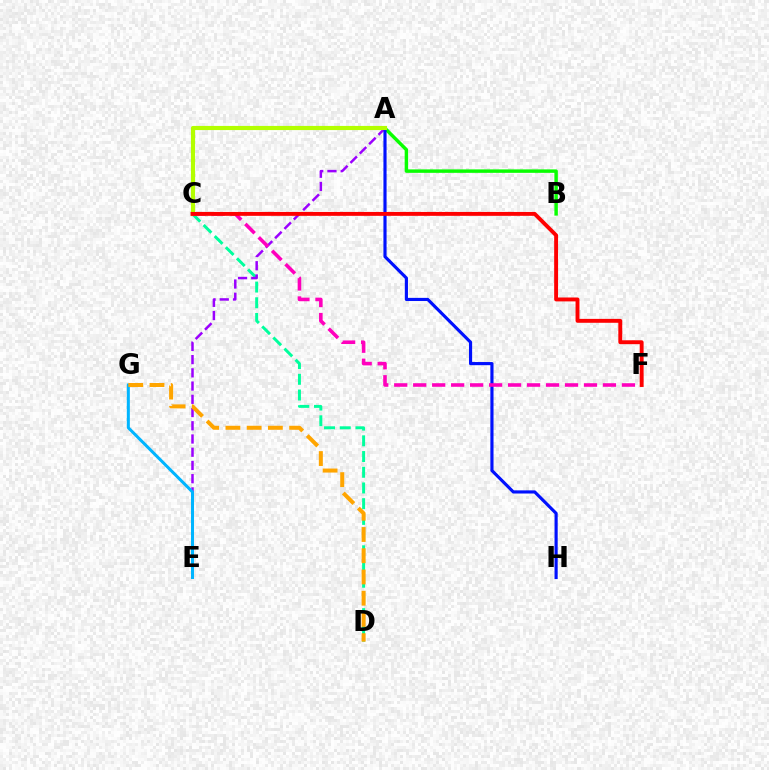{('A', 'B'): [{'color': '#08ff00', 'line_style': 'solid', 'thickness': 2.48}], ('C', 'D'): [{'color': '#00ff9d', 'line_style': 'dashed', 'thickness': 2.13}], ('A', 'E'): [{'color': '#9b00ff', 'line_style': 'dashed', 'thickness': 1.8}], ('A', 'H'): [{'color': '#0010ff', 'line_style': 'solid', 'thickness': 2.27}], ('E', 'G'): [{'color': '#00b5ff', 'line_style': 'solid', 'thickness': 2.17}], ('A', 'C'): [{'color': '#b3ff00', 'line_style': 'solid', 'thickness': 2.98}], ('C', 'F'): [{'color': '#ff00bd', 'line_style': 'dashed', 'thickness': 2.58}, {'color': '#ff0000', 'line_style': 'solid', 'thickness': 2.81}], ('D', 'G'): [{'color': '#ffa500', 'line_style': 'dashed', 'thickness': 2.88}]}